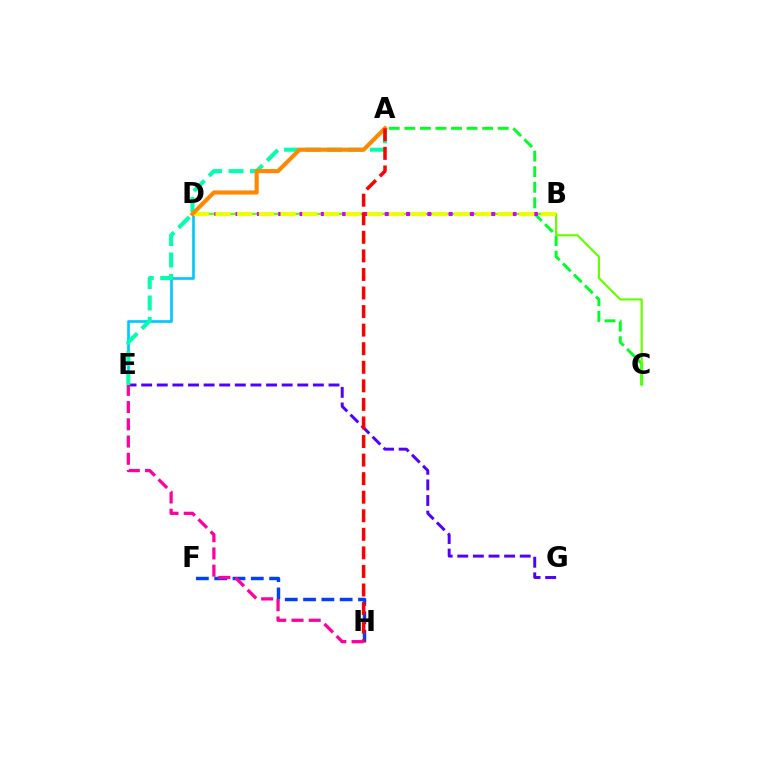{('D', 'E'): [{'color': '#00c7ff', 'line_style': 'solid', 'thickness': 1.91}], ('E', 'G'): [{'color': '#4f00ff', 'line_style': 'dashed', 'thickness': 2.12}], ('F', 'H'): [{'color': '#003fff', 'line_style': 'dashed', 'thickness': 2.49}], ('A', 'C'): [{'color': '#00ff27', 'line_style': 'dashed', 'thickness': 2.12}], ('A', 'E'): [{'color': '#00ffaf', 'line_style': 'dashed', 'thickness': 2.92}], ('C', 'D'): [{'color': '#66ff00', 'line_style': 'solid', 'thickness': 1.57}], ('B', 'D'): [{'color': '#d600ff', 'line_style': 'dotted', 'thickness': 2.89}, {'color': '#eeff00', 'line_style': 'dashed', 'thickness': 2.95}], ('A', 'D'): [{'color': '#ff8800', 'line_style': 'solid', 'thickness': 2.96}], ('A', 'H'): [{'color': '#ff0000', 'line_style': 'dashed', 'thickness': 2.52}], ('E', 'H'): [{'color': '#ff00a0', 'line_style': 'dashed', 'thickness': 2.34}]}